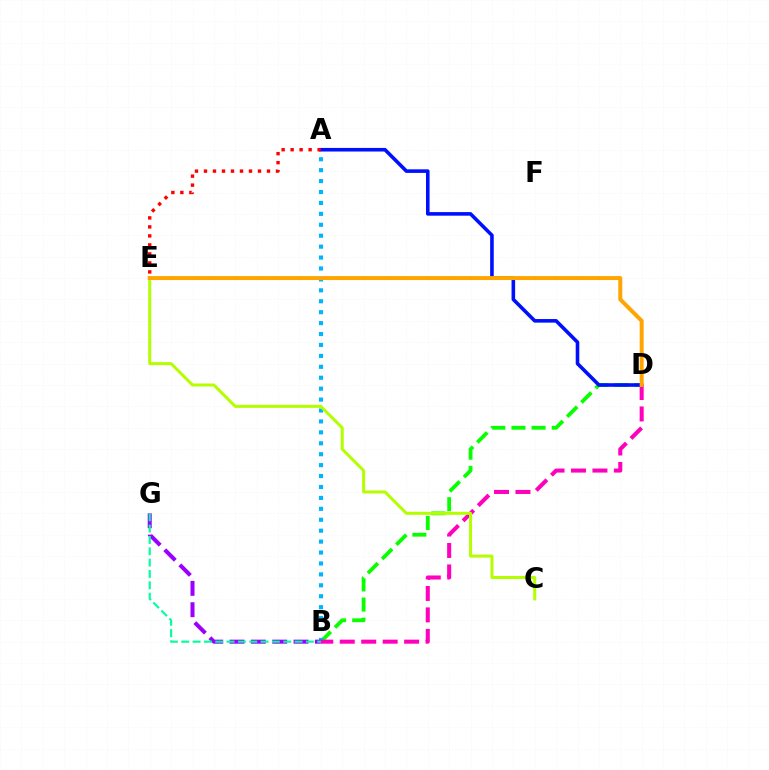{('B', 'D'): [{'color': '#08ff00', 'line_style': 'dashed', 'thickness': 2.73}, {'color': '#ff00bd', 'line_style': 'dashed', 'thickness': 2.91}], ('A', 'B'): [{'color': '#00b5ff', 'line_style': 'dotted', 'thickness': 2.97}], ('B', 'G'): [{'color': '#9b00ff', 'line_style': 'dashed', 'thickness': 2.9}, {'color': '#00ff9d', 'line_style': 'dashed', 'thickness': 1.54}], ('C', 'E'): [{'color': '#b3ff00', 'line_style': 'solid', 'thickness': 2.16}], ('A', 'D'): [{'color': '#0010ff', 'line_style': 'solid', 'thickness': 2.59}], ('D', 'E'): [{'color': '#ffa500', 'line_style': 'solid', 'thickness': 2.86}], ('A', 'E'): [{'color': '#ff0000', 'line_style': 'dotted', 'thickness': 2.45}]}